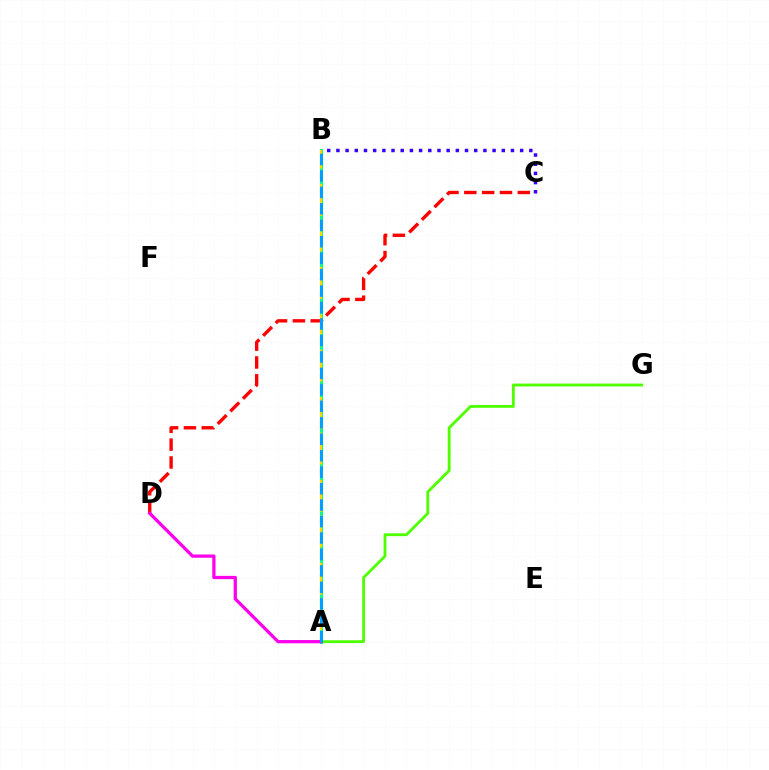{('A', 'G'): [{'color': '#4fff00', 'line_style': 'solid', 'thickness': 2.05}], ('A', 'B'): [{'color': '#00ff86', 'line_style': 'solid', 'thickness': 2.2}, {'color': '#ffd500', 'line_style': 'dashed', 'thickness': 1.61}, {'color': '#009eff', 'line_style': 'dashed', 'thickness': 2.24}], ('C', 'D'): [{'color': '#ff0000', 'line_style': 'dashed', 'thickness': 2.42}], ('A', 'D'): [{'color': '#ff00ed', 'line_style': 'solid', 'thickness': 2.34}], ('B', 'C'): [{'color': '#3700ff', 'line_style': 'dotted', 'thickness': 2.5}]}